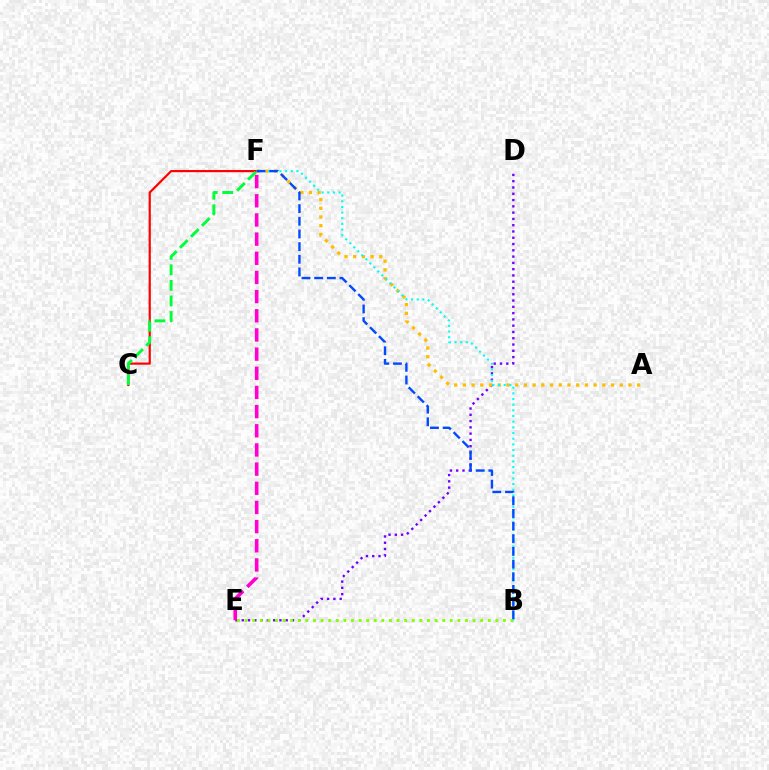{('D', 'E'): [{'color': '#7200ff', 'line_style': 'dotted', 'thickness': 1.71}], ('B', 'E'): [{'color': '#84ff00', 'line_style': 'dotted', 'thickness': 2.07}], ('C', 'F'): [{'color': '#ff0000', 'line_style': 'solid', 'thickness': 1.57}, {'color': '#00ff39', 'line_style': 'dashed', 'thickness': 2.11}], ('A', 'F'): [{'color': '#ffbd00', 'line_style': 'dotted', 'thickness': 2.37}], ('B', 'F'): [{'color': '#00fff6', 'line_style': 'dotted', 'thickness': 1.54}, {'color': '#004bff', 'line_style': 'dashed', 'thickness': 1.72}], ('E', 'F'): [{'color': '#ff00cf', 'line_style': 'dashed', 'thickness': 2.6}]}